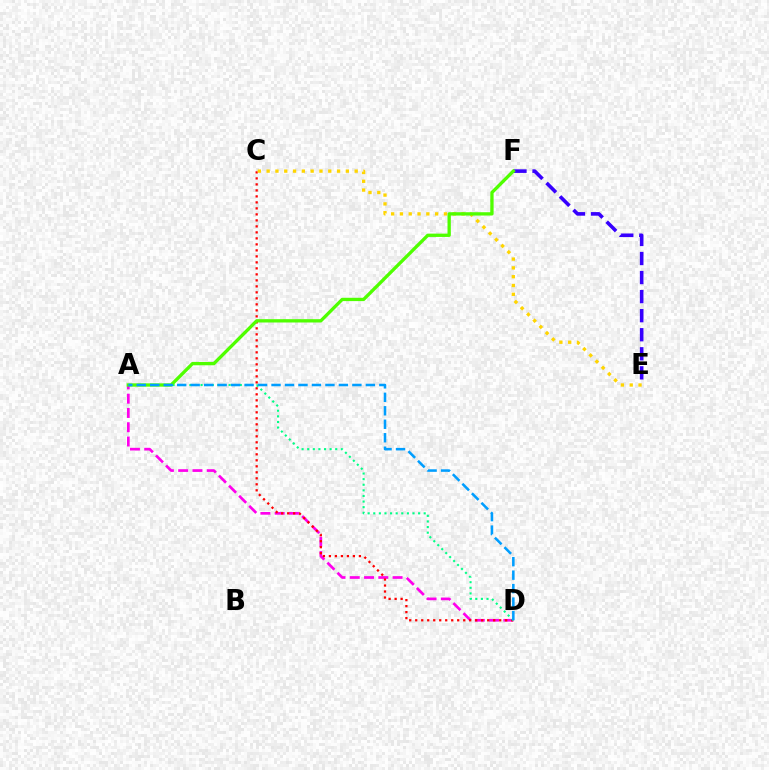{('A', 'D'): [{'color': '#ff00ed', 'line_style': 'dashed', 'thickness': 1.94}, {'color': '#00ff86', 'line_style': 'dotted', 'thickness': 1.52}, {'color': '#009eff', 'line_style': 'dashed', 'thickness': 1.83}], ('C', 'D'): [{'color': '#ff0000', 'line_style': 'dotted', 'thickness': 1.63}], ('E', 'F'): [{'color': '#3700ff', 'line_style': 'dashed', 'thickness': 2.59}], ('C', 'E'): [{'color': '#ffd500', 'line_style': 'dotted', 'thickness': 2.39}], ('A', 'F'): [{'color': '#4fff00', 'line_style': 'solid', 'thickness': 2.39}]}